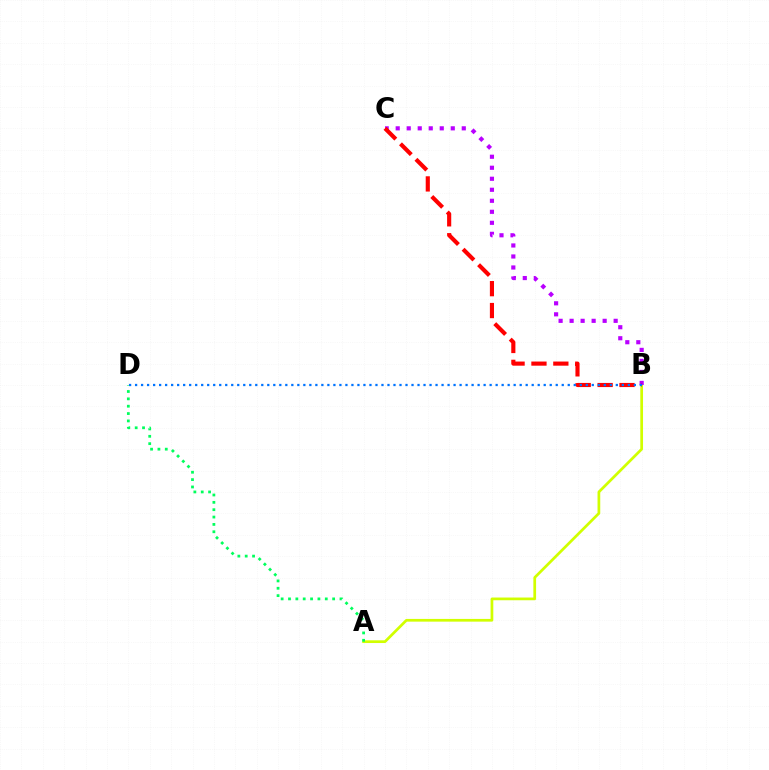{('A', 'B'): [{'color': '#d1ff00', 'line_style': 'solid', 'thickness': 1.96}], ('A', 'D'): [{'color': '#00ff5c', 'line_style': 'dotted', 'thickness': 2.0}], ('B', 'C'): [{'color': '#b900ff', 'line_style': 'dotted', 'thickness': 2.99}, {'color': '#ff0000', 'line_style': 'dashed', 'thickness': 2.97}], ('B', 'D'): [{'color': '#0074ff', 'line_style': 'dotted', 'thickness': 1.63}]}